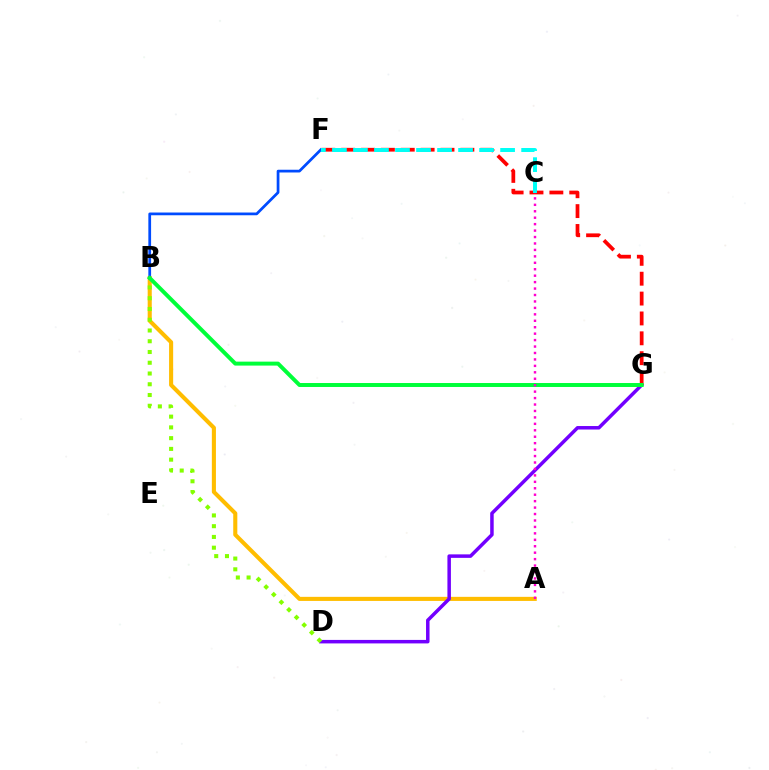{('A', 'B'): [{'color': '#ffbd00', 'line_style': 'solid', 'thickness': 2.94}], ('D', 'G'): [{'color': '#7200ff', 'line_style': 'solid', 'thickness': 2.52}], ('B', 'D'): [{'color': '#84ff00', 'line_style': 'dotted', 'thickness': 2.92}], ('B', 'F'): [{'color': '#004bff', 'line_style': 'solid', 'thickness': 1.97}], ('F', 'G'): [{'color': '#ff0000', 'line_style': 'dashed', 'thickness': 2.7}], ('C', 'F'): [{'color': '#00fff6', 'line_style': 'dashed', 'thickness': 2.86}], ('B', 'G'): [{'color': '#00ff39', 'line_style': 'solid', 'thickness': 2.85}], ('A', 'C'): [{'color': '#ff00cf', 'line_style': 'dotted', 'thickness': 1.75}]}